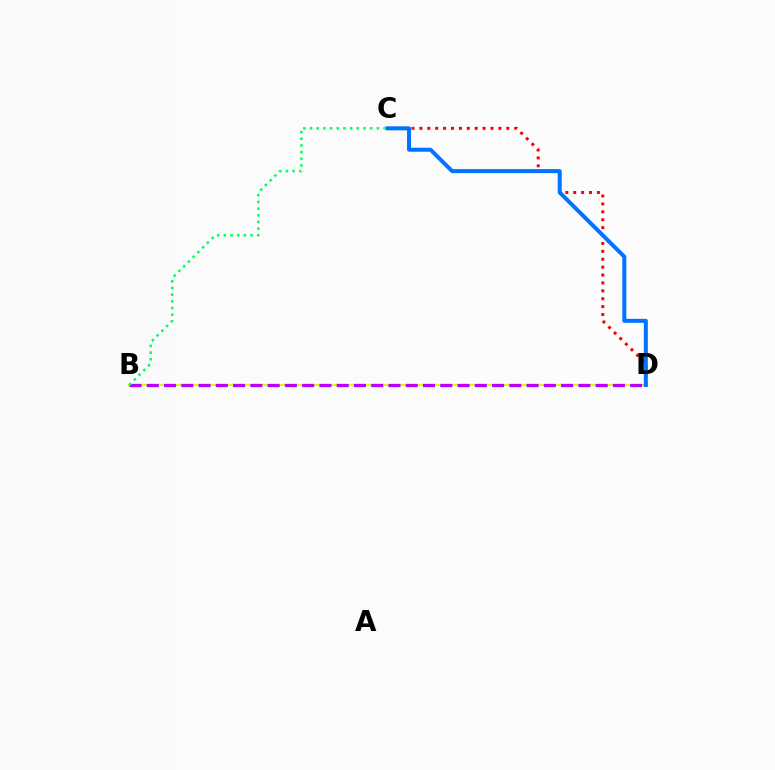{('B', 'D'): [{'color': '#d1ff00', 'line_style': 'solid', 'thickness': 1.53}, {'color': '#b900ff', 'line_style': 'dashed', 'thickness': 2.35}], ('C', 'D'): [{'color': '#ff0000', 'line_style': 'dotted', 'thickness': 2.15}, {'color': '#0074ff', 'line_style': 'solid', 'thickness': 2.89}], ('B', 'C'): [{'color': '#00ff5c', 'line_style': 'dotted', 'thickness': 1.82}]}